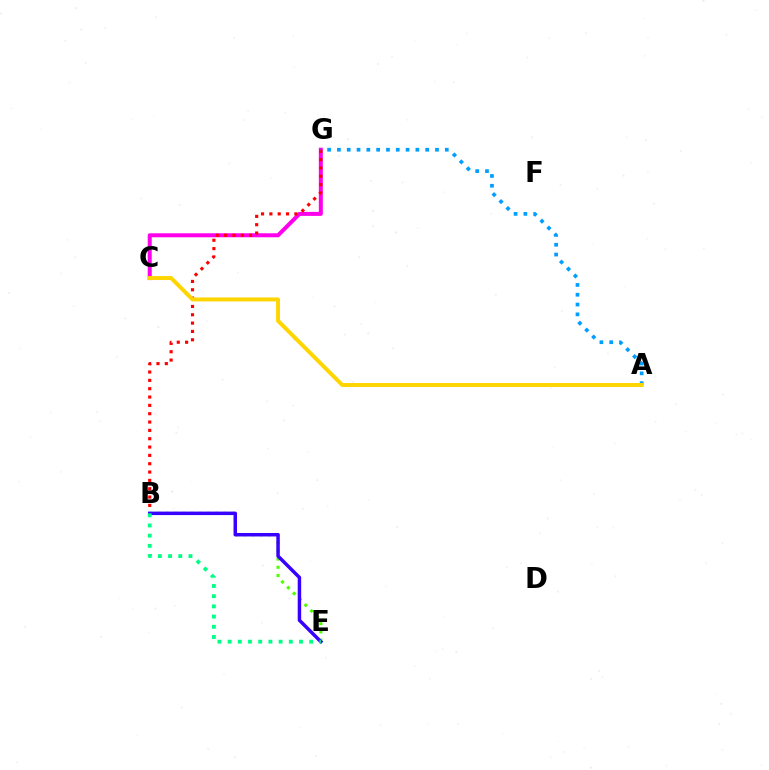{('C', 'G'): [{'color': '#ff00ed', 'line_style': 'solid', 'thickness': 2.88}], ('B', 'E'): [{'color': '#4fff00', 'line_style': 'dotted', 'thickness': 2.24}, {'color': '#3700ff', 'line_style': 'solid', 'thickness': 2.5}, {'color': '#00ff86', 'line_style': 'dotted', 'thickness': 2.77}], ('B', 'G'): [{'color': '#ff0000', 'line_style': 'dotted', 'thickness': 2.26}], ('A', 'G'): [{'color': '#009eff', 'line_style': 'dotted', 'thickness': 2.67}], ('A', 'C'): [{'color': '#ffd500', 'line_style': 'solid', 'thickness': 2.85}]}